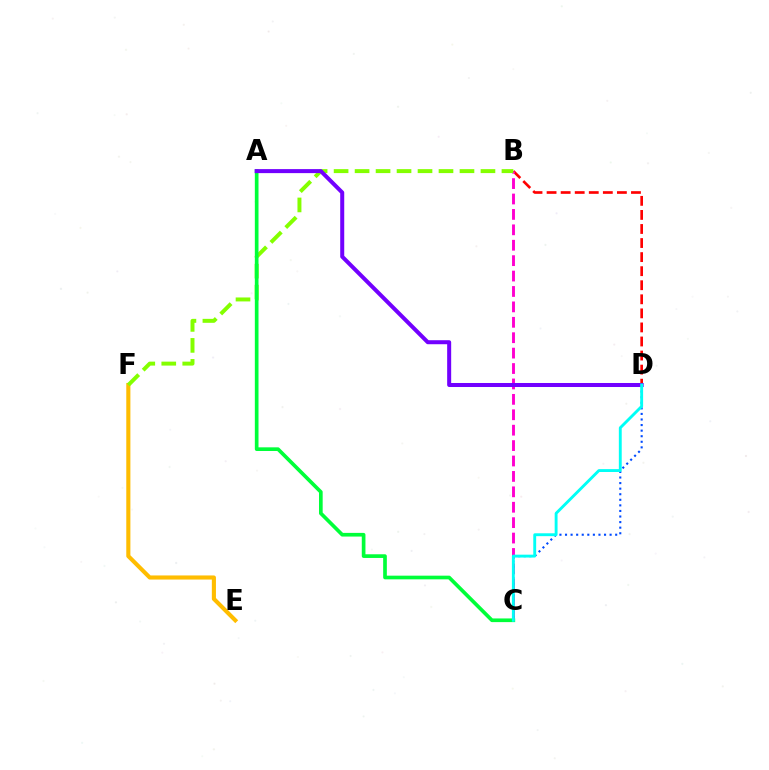{('B', 'D'): [{'color': '#ff0000', 'line_style': 'dashed', 'thickness': 1.91}], ('E', 'F'): [{'color': '#ffbd00', 'line_style': 'solid', 'thickness': 2.95}], ('B', 'C'): [{'color': '#ff00cf', 'line_style': 'dashed', 'thickness': 2.09}], ('B', 'F'): [{'color': '#84ff00', 'line_style': 'dashed', 'thickness': 2.85}], ('C', 'D'): [{'color': '#004bff', 'line_style': 'dotted', 'thickness': 1.51}, {'color': '#00fff6', 'line_style': 'solid', 'thickness': 2.07}], ('A', 'C'): [{'color': '#00ff39', 'line_style': 'solid', 'thickness': 2.64}], ('A', 'D'): [{'color': '#7200ff', 'line_style': 'solid', 'thickness': 2.89}]}